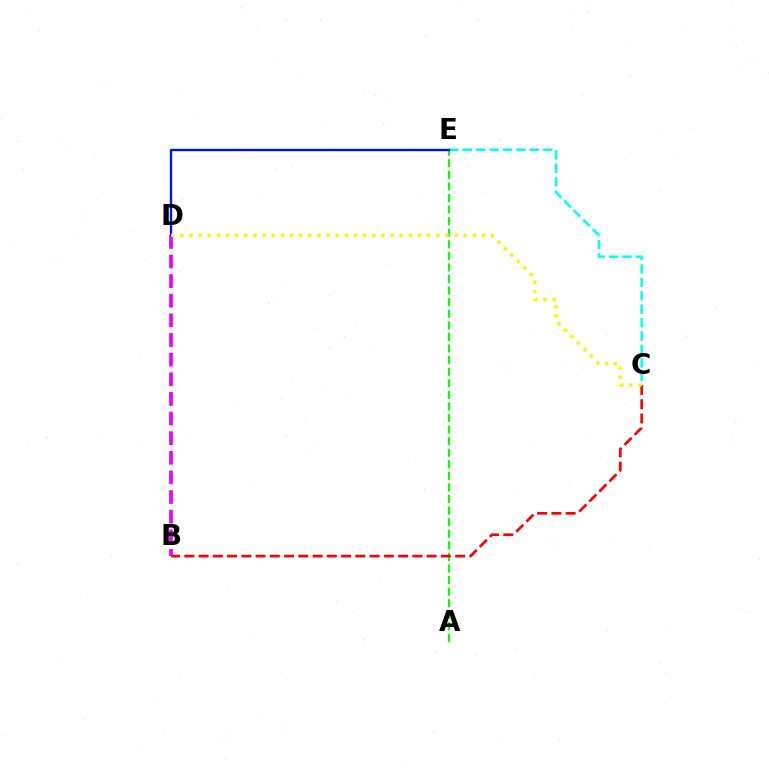{('C', 'E'): [{'color': '#00fff6', 'line_style': 'dashed', 'thickness': 1.82}], ('B', 'D'): [{'color': '#ee00ff', 'line_style': 'dashed', 'thickness': 2.67}], ('A', 'E'): [{'color': '#08ff00', 'line_style': 'dashed', 'thickness': 1.57}], ('D', 'E'): [{'color': '#0010ff', 'line_style': 'solid', 'thickness': 1.7}], ('B', 'C'): [{'color': '#ff0000', 'line_style': 'dashed', 'thickness': 1.94}], ('C', 'D'): [{'color': '#fcf500', 'line_style': 'dotted', 'thickness': 2.48}]}